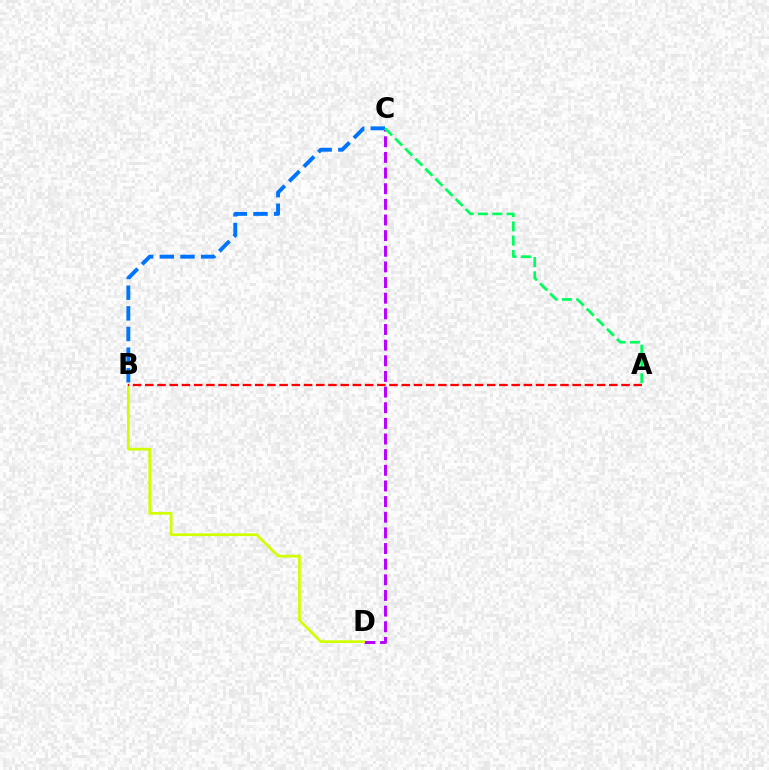{('C', 'D'): [{'color': '#b900ff', 'line_style': 'dashed', 'thickness': 2.13}], ('B', 'D'): [{'color': '#d1ff00', 'line_style': 'solid', 'thickness': 1.97}], ('B', 'C'): [{'color': '#0074ff', 'line_style': 'dashed', 'thickness': 2.81}], ('A', 'C'): [{'color': '#00ff5c', 'line_style': 'dashed', 'thickness': 1.94}], ('A', 'B'): [{'color': '#ff0000', 'line_style': 'dashed', 'thickness': 1.66}]}